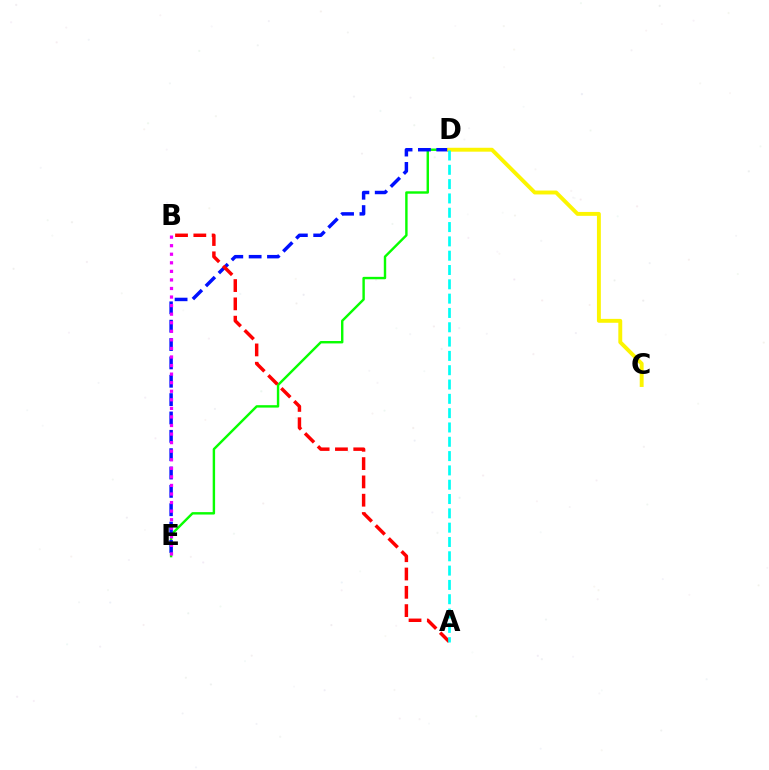{('D', 'E'): [{'color': '#08ff00', 'line_style': 'solid', 'thickness': 1.74}, {'color': '#0010ff', 'line_style': 'dashed', 'thickness': 2.49}], ('B', 'E'): [{'color': '#ee00ff', 'line_style': 'dotted', 'thickness': 2.33}], ('A', 'B'): [{'color': '#ff0000', 'line_style': 'dashed', 'thickness': 2.49}], ('C', 'D'): [{'color': '#fcf500', 'line_style': 'solid', 'thickness': 2.81}], ('A', 'D'): [{'color': '#00fff6', 'line_style': 'dashed', 'thickness': 1.94}]}